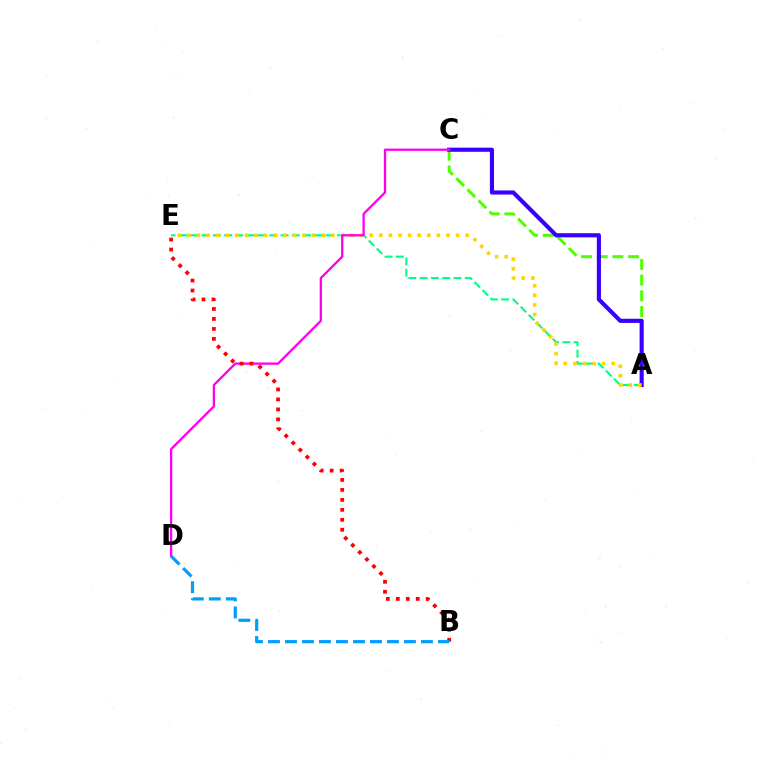{('A', 'E'): [{'color': '#00ff86', 'line_style': 'dashed', 'thickness': 1.53}, {'color': '#ffd500', 'line_style': 'dotted', 'thickness': 2.61}], ('A', 'C'): [{'color': '#4fff00', 'line_style': 'dashed', 'thickness': 2.14}, {'color': '#3700ff', 'line_style': 'solid', 'thickness': 2.97}], ('C', 'D'): [{'color': '#ff00ed', 'line_style': 'solid', 'thickness': 1.66}], ('B', 'E'): [{'color': '#ff0000', 'line_style': 'dotted', 'thickness': 2.71}], ('B', 'D'): [{'color': '#009eff', 'line_style': 'dashed', 'thickness': 2.31}]}